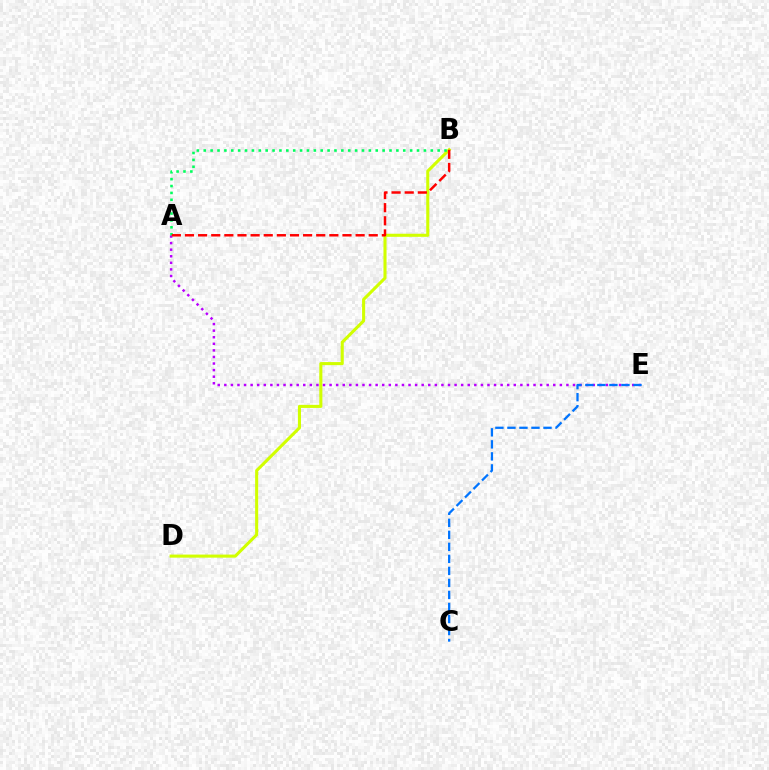{('B', 'D'): [{'color': '#d1ff00', 'line_style': 'solid', 'thickness': 2.22}], ('A', 'E'): [{'color': '#b900ff', 'line_style': 'dotted', 'thickness': 1.79}], ('C', 'E'): [{'color': '#0074ff', 'line_style': 'dashed', 'thickness': 1.63}], ('A', 'B'): [{'color': '#00ff5c', 'line_style': 'dotted', 'thickness': 1.87}, {'color': '#ff0000', 'line_style': 'dashed', 'thickness': 1.78}]}